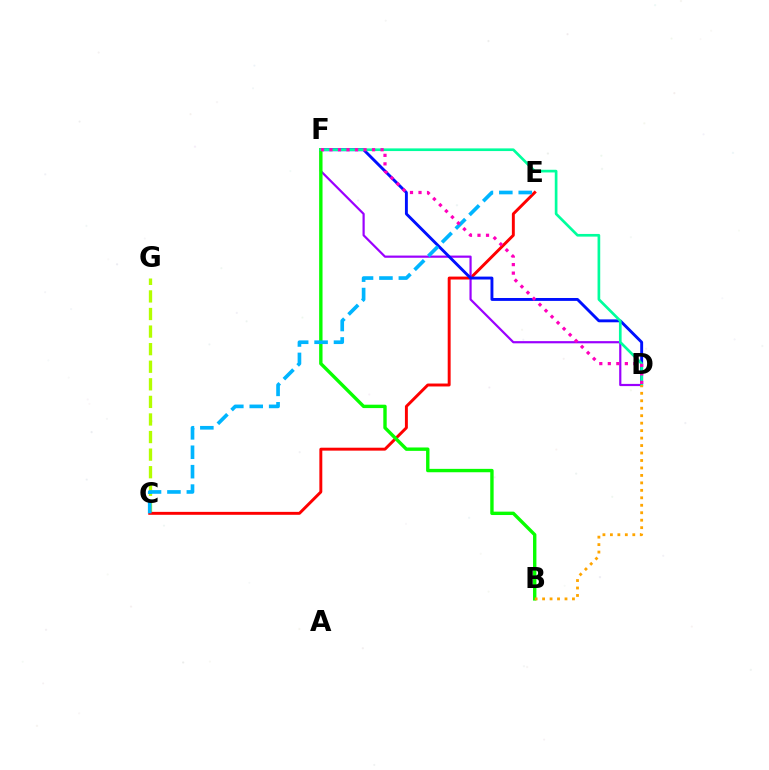{('C', 'G'): [{'color': '#b3ff00', 'line_style': 'dashed', 'thickness': 2.39}], ('C', 'E'): [{'color': '#ff0000', 'line_style': 'solid', 'thickness': 2.11}, {'color': '#00b5ff', 'line_style': 'dashed', 'thickness': 2.64}], ('D', 'F'): [{'color': '#9b00ff', 'line_style': 'solid', 'thickness': 1.58}, {'color': '#0010ff', 'line_style': 'solid', 'thickness': 2.09}, {'color': '#00ff9d', 'line_style': 'solid', 'thickness': 1.92}, {'color': '#ff00bd', 'line_style': 'dotted', 'thickness': 2.32}], ('B', 'F'): [{'color': '#08ff00', 'line_style': 'solid', 'thickness': 2.44}], ('B', 'D'): [{'color': '#ffa500', 'line_style': 'dotted', 'thickness': 2.03}]}